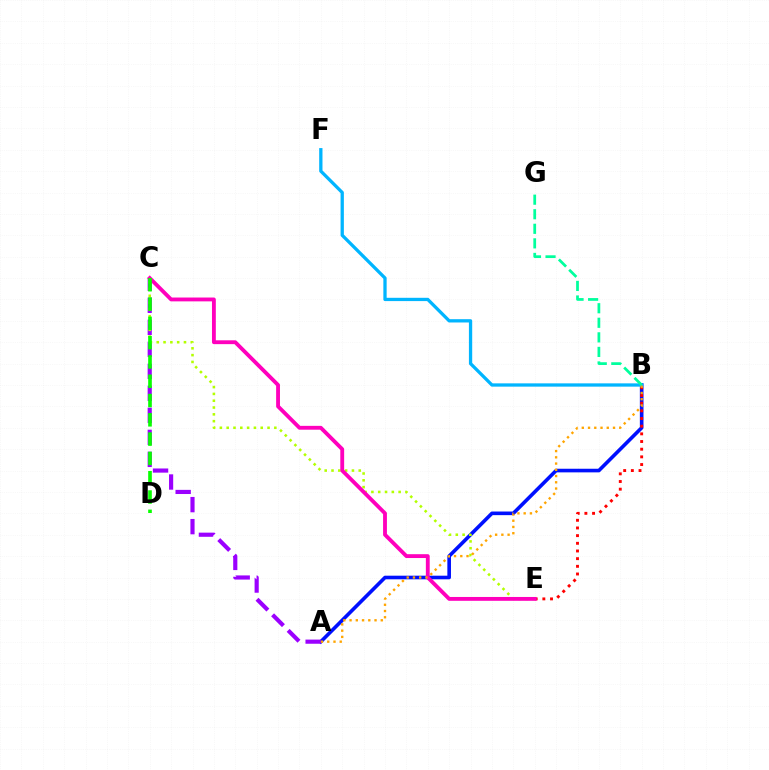{('A', 'B'): [{'color': '#0010ff', 'line_style': 'solid', 'thickness': 2.61}, {'color': '#ffa500', 'line_style': 'dotted', 'thickness': 1.7}], ('A', 'C'): [{'color': '#9b00ff', 'line_style': 'dashed', 'thickness': 2.99}], ('C', 'E'): [{'color': '#b3ff00', 'line_style': 'dotted', 'thickness': 1.85}, {'color': '#ff00bd', 'line_style': 'solid', 'thickness': 2.77}], ('B', 'E'): [{'color': '#ff0000', 'line_style': 'dotted', 'thickness': 2.08}], ('B', 'F'): [{'color': '#00b5ff', 'line_style': 'solid', 'thickness': 2.37}], ('B', 'G'): [{'color': '#00ff9d', 'line_style': 'dashed', 'thickness': 1.98}], ('C', 'D'): [{'color': '#08ff00', 'line_style': 'dashed', 'thickness': 2.62}]}